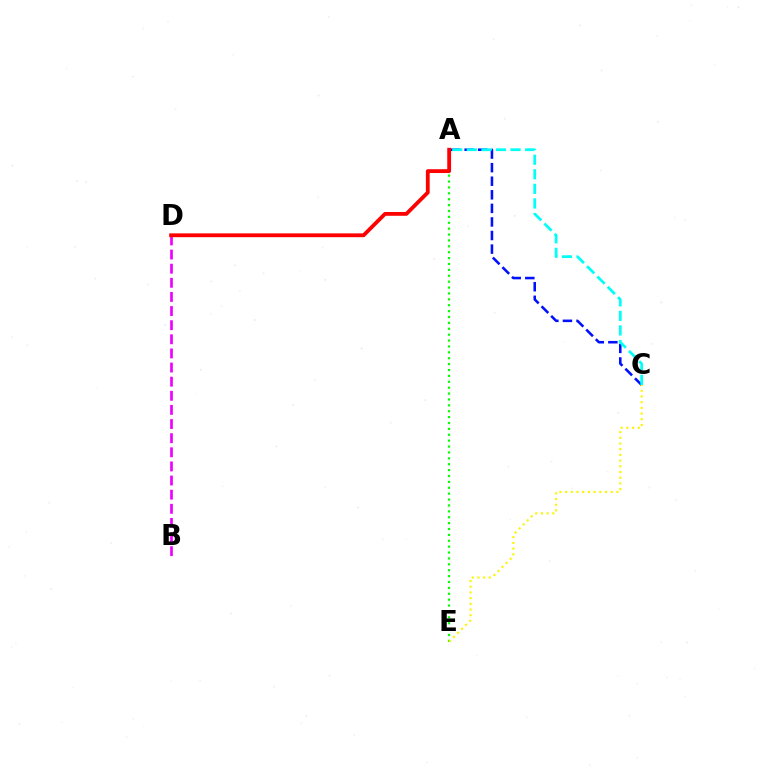{('B', 'D'): [{'color': '#ee00ff', 'line_style': 'dashed', 'thickness': 1.92}], ('A', 'C'): [{'color': '#0010ff', 'line_style': 'dashed', 'thickness': 1.84}, {'color': '#00fff6', 'line_style': 'dashed', 'thickness': 1.98}], ('A', 'E'): [{'color': '#08ff00', 'line_style': 'dotted', 'thickness': 1.6}], ('A', 'D'): [{'color': '#ff0000', 'line_style': 'solid', 'thickness': 2.74}], ('C', 'E'): [{'color': '#fcf500', 'line_style': 'dotted', 'thickness': 1.55}]}